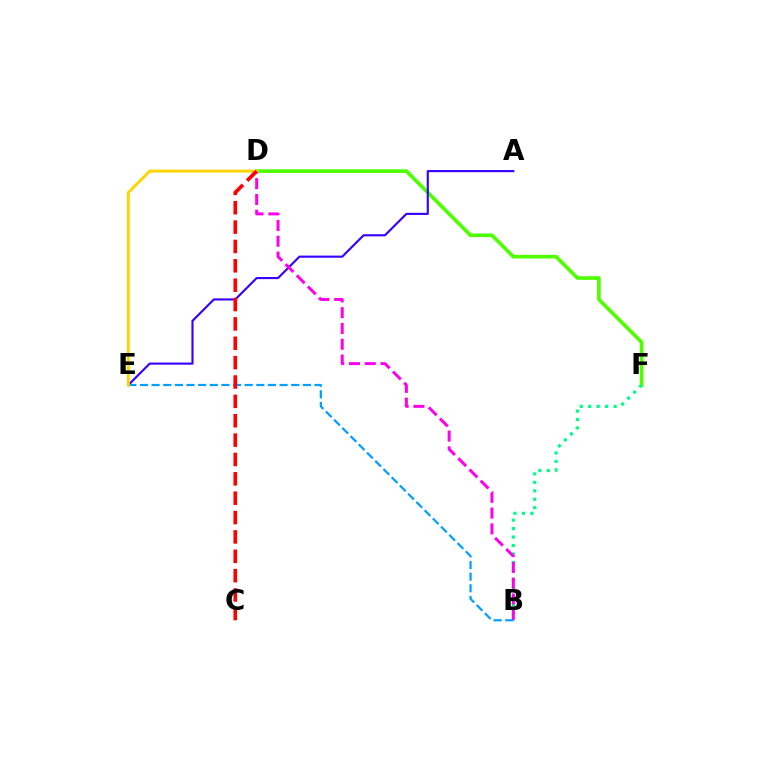{('D', 'F'): [{'color': '#4fff00', 'line_style': 'solid', 'thickness': 2.63}], ('B', 'F'): [{'color': '#00ff86', 'line_style': 'dotted', 'thickness': 2.3}], ('A', 'E'): [{'color': '#3700ff', 'line_style': 'solid', 'thickness': 1.54}], ('B', 'D'): [{'color': '#ff00ed', 'line_style': 'dashed', 'thickness': 2.15}], ('B', 'E'): [{'color': '#009eff', 'line_style': 'dashed', 'thickness': 1.58}], ('D', 'E'): [{'color': '#ffd500', 'line_style': 'solid', 'thickness': 2.12}], ('C', 'D'): [{'color': '#ff0000', 'line_style': 'dashed', 'thickness': 2.63}]}